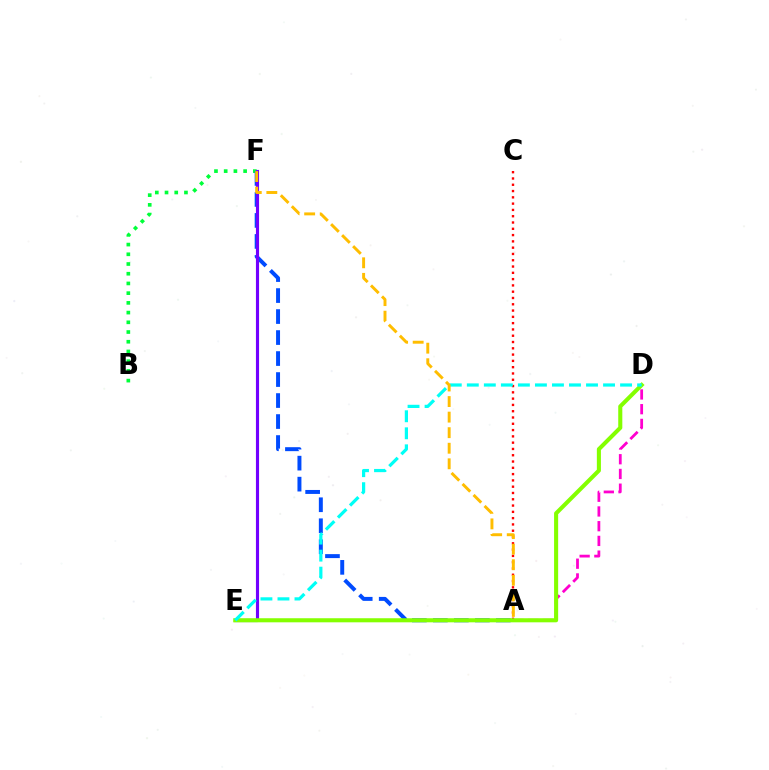{('A', 'D'): [{'color': '#ff00cf', 'line_style': 'dashed', 'thickness': 2.0}], ('B', 'F'): [{'color': '#00ff39', 'line_style': 'dotted', 'thickness': 2.64}], ('A', 'F'): [{'color': '#004bff', 'line_style': 'dashed', 'thickness': 2.85}, {'color': '#ffbd00', 'line_style': 'dashed', 'thickness': 2.11}], ('E', 'F'): [{'color': '#7200ff', 'line_style': 'solid', 'thickness': 2.25}], ('A', 'C'): [{'color': '#ff0000', 'line_style': 'dotted', 'thickness': 1.71}], ('D', 'E'): [{'color': '#84ff00', 'line_style': 'solid', 'thickness': 2.93}, {'color': '#00fff6', 'line_style': 'dashed', 'thickness': 2.31}]}